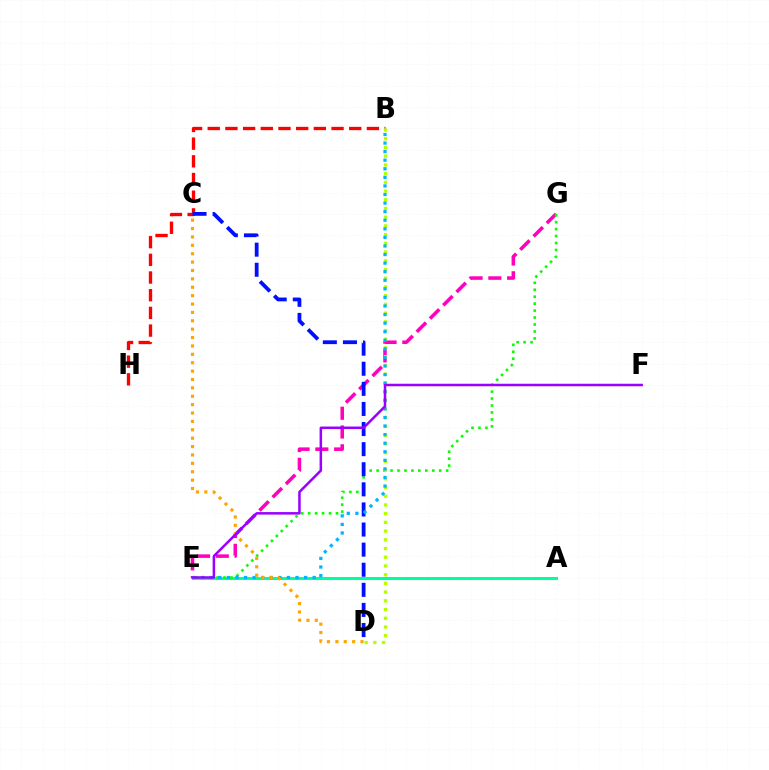{('E', 'G'): [{'color': '#ff00bd', 'line_style': 'dashed', 'thickness': 2.55}, {'color': '#08ff00', 'line_style': 'dotted', 'thickness': 1.89}], ('A', 'E'): [{'color': '#00ff9d', 'line_style': 'solid', 'thickness': 2.2}], ('B', 'H'): [{'color': '#ff0000', 'line_style': 'dashed', 'thickness': 2.4}], ('C', 'D'): [{'color': '#0010ff', 'line_style': 'dashed', 'thickness': 2.73}, {'color': '#ffa500', 'line_style': 'dotted', 'thickness': 2.28}], ('B', 'D'): [{'color': '#b3ff00', 'line_style': 'dotted', 'thickness': 2.37}], ('B', 'E'): [{'color': '#00b5ff', 'line_style': 'dotted', 'thickness': 2.33}], ('E', 'F'): [{'color': '#9b00ff', 'line_style': 'solid', 'thickness': 1.81}]}